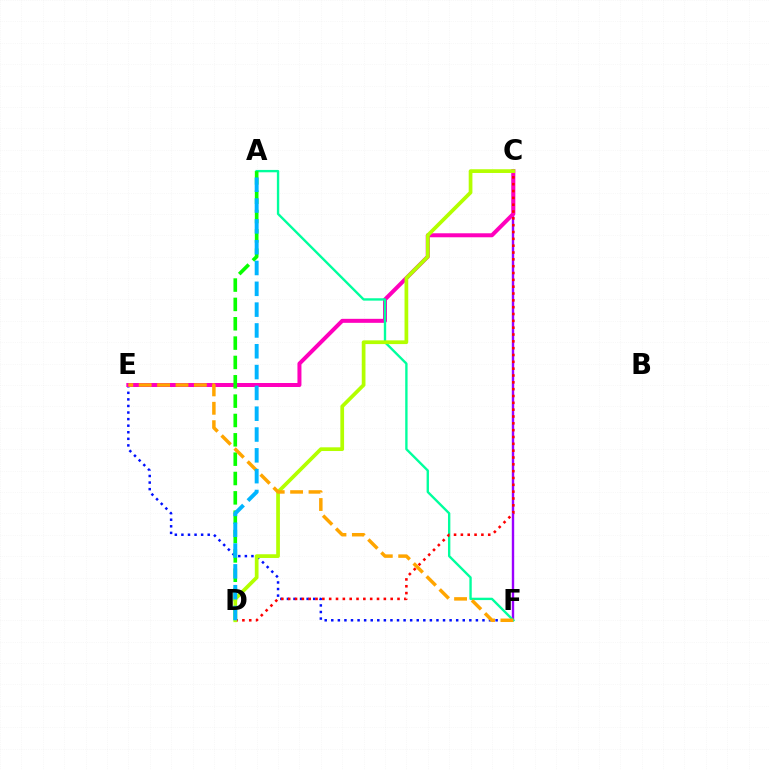{('E', 'F'): [{'color': '#0010ff', 'line_style': 'dotted', 'thickness': 1.79}, {'color': '#ffa500', 'line_style': 'dashed', 'thickness': 2.5}], ('C', 'F'): [{'color': '#9b00ff', 'line_style': 'solid', 'thickness': 1.72}], ('C', 'E'): [{'color': '#ff00bd', 'line_style': 'solid', 'thickness': 2.88}], ('A', 'F'): [{'color': '#00ff9d', 'line_style': 'solid', 'thickness': 1.7}], ('A', 'D'): [{'color': '#08ff00', 'line_style': 'dashed', 'thickness': 2.63}, {'color': '#00b5ff', 'line_style': 'dashed', 'thickness': 2.83}], ('C', 'D'): [{'color': '#ff0000', 'line_style': 'dotted', 'thickness': 1.86}, {'color': '#b3ff00', 'line_style': 'solid', 'thickness': 2.68}]}